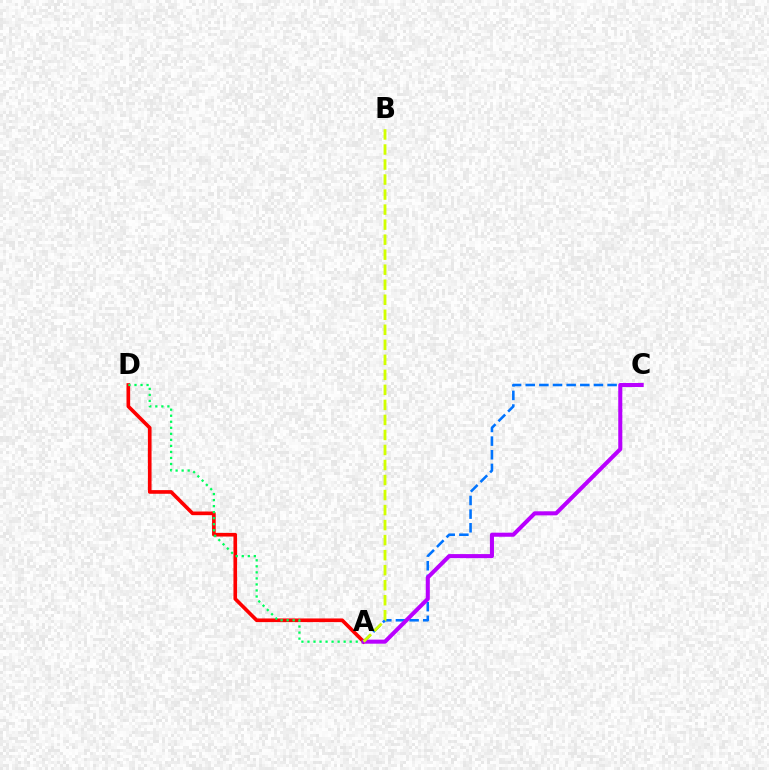{('A', 'C'): [{'color': '#0074ff', 'line_style': 'dashed', 'thickness': 1.85}, {'color': '#b900ff', 'line_style': 'solid', 'thickness': 2.92}], ('A', 'D'): [{'color': '#ff0000', 'line_style': 'solid', 'thickness': 2.63}, {'color': '#00ff5c', 'line_style': 'dotted', 'thickness': 1.64}], ('A', 'B'): [{'color': '#d1ff00', 'line_style': 'dashed', 'thickness': 2.04}]}